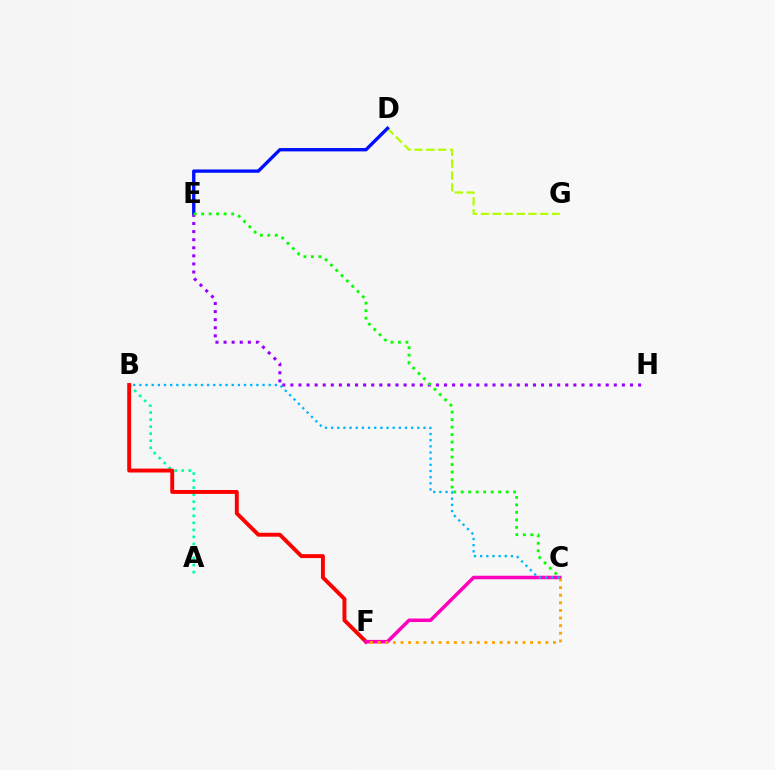{('D', 'G'): [{'color': '#b3ff00', 'line_style': 'dashed', 'thickness': 1.61}], ('A', 'B'): [{'color': '#00ff9d', 'line_style': 'dotted', 'thickness': 1.91}], ('B', 'F'): [{'color': '#ff0000', 'line_style': 'solid', 'thickness': 2.81}], ('D', 'E'): [{'color': '#0010ff', 'line_style': 'solid', 'thickness': 2.41}], ('C', 'F'): [{'color': '#ff00bd', 'line_style': 'solid', 'thickness': 2.54}, {'color': '#ffa500', 'line_style': 'dotted', 'thickness': 2.07}], ('E', 'H'): [{'color': '#9b00ff', 'line_style': 'dotted', 'thickness': 2.2}], ('C', 'E'): [{'color': '#08ff00', 'line_style': 'dotted', 'thickness': 2.04}], ('B', 'C'): [{'color': '#00b5ff', 'line_style': 'dotted', 'thickness': 1.67}]}